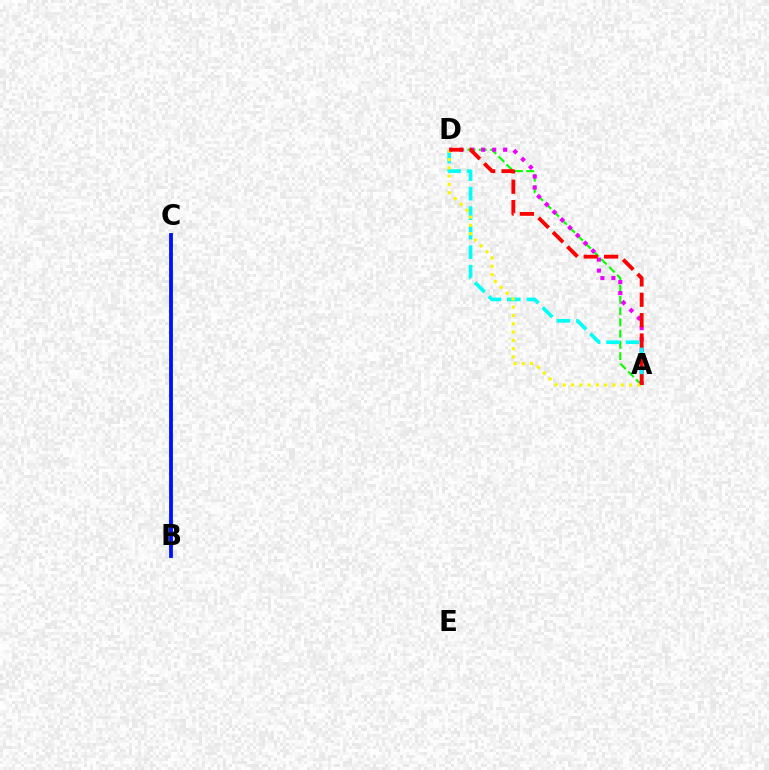{('A', 'D'): [{'color': '#08ff00', 'line_style': 'dashed', 'thickness': 1.53}, {'color': '#ee00ff', 'line_style': 'dotted', 'thickness': 2.98}, {'color': '#00fff6', 'line_style': 'dashed', 'thickness': 2.65}, {'color': '#fcf500', 'line_style': 'dotted', 'thickness': 2.25}, {'color': '#ff0000', 'line_style': 'dashed', 'thickness': 2.77}], ('B', 'C'): [{'color': '#0010ff', 'line_style': 'solid', 'thickness': 2.75}]}